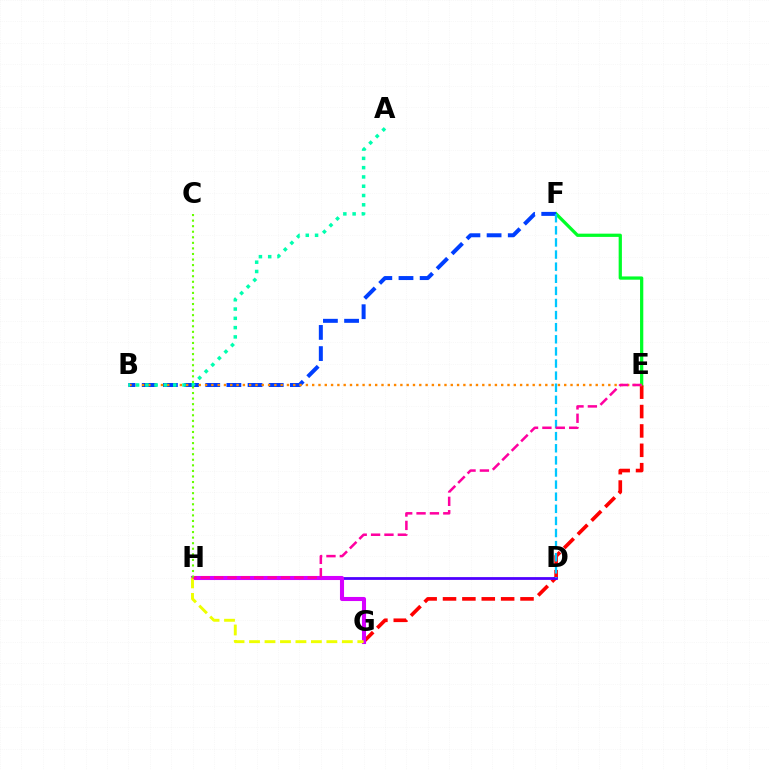{('E', 'F'): [{'color': '#00ff27', 'line_style': 'solid', 'thickness': 2.34}], ('E', 'G'): [{'color': '#ff0000', 'line_style': 'dashed', 'thickness': 2.63}], ('B', 'F'): [{'color': '#003fff', 'line_style': 'dashed', 'thickness': 2.88}], ('B', 'E'): [{'color': '#ff8800', 'line_style': 'dotted', 'thickness': 1.71}], ('D', 'H'): [{'color': '#4f00ff', 'line_style': 'solid', 'thickness': 2.0}], ('A', 'B'): [{'color': '#00ffaf', 'line_style': 'dotted', 'thickness': 2.52}], ('G', 'H'): [{'color': '#d600ff', 'line_style': 'solid', 'thickness': 2.93}, {'color': '#eeff00', 'line_style': 'dashed', 'thickness': 2.1}], ('D', 'F'): [{'color': '#00c7ff', 'line_style': 'dashed', 'thickness': 1.64}], ('E', 'H'): [{'color': '#ff00a0', 'line_style': 'dashed', 'thickness': 1.82}], ('C', 'H'): [{'color': '#66ff00', 'line_style': 'dotted', 'thickness': 1.51}]}